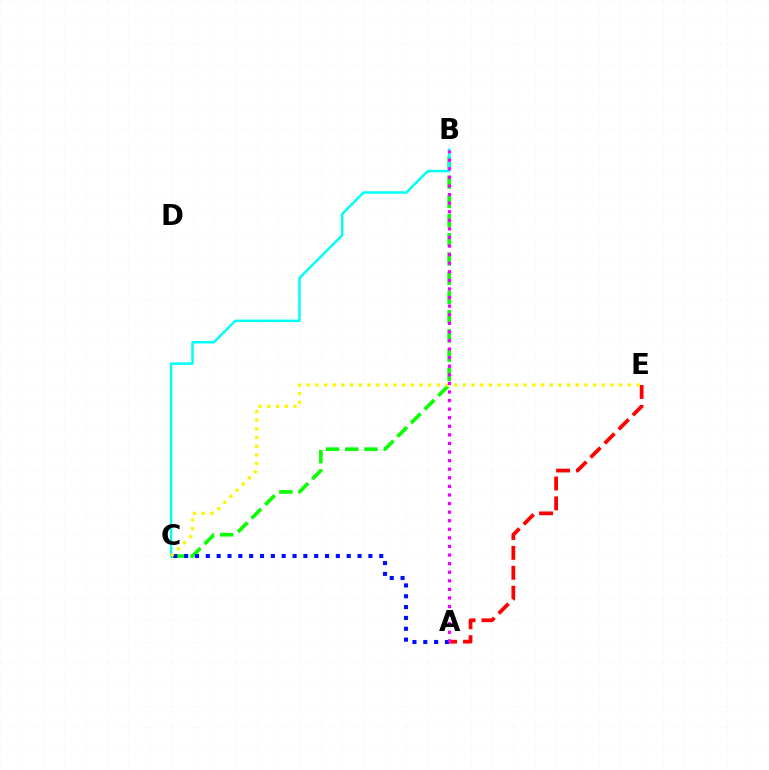{('A', 'E'): [{'color': '#ff0000', 'line_style': 'dashed', 'thickness': 2.71}], ('B', 'C'): [{'color': '#08ff00', 'line_style': 'dashed', 'thickness': 2.61}, {'color': '#00fff6', 'line_style': 'solid', 'thickness': 1.79}], ('A', 'C'): [{'color': '#0010ff', 'line_style': 'dotted', 'thickness': 2.94}], ('C', 'E'): [{'color': '#fcf500', 'line_style': 'dotted', 'thickness': 2.36}], ('A', 'B'): [{'color': '#ee00ff', 'line_style': 'dotted', 'thickness': 2.33}]}